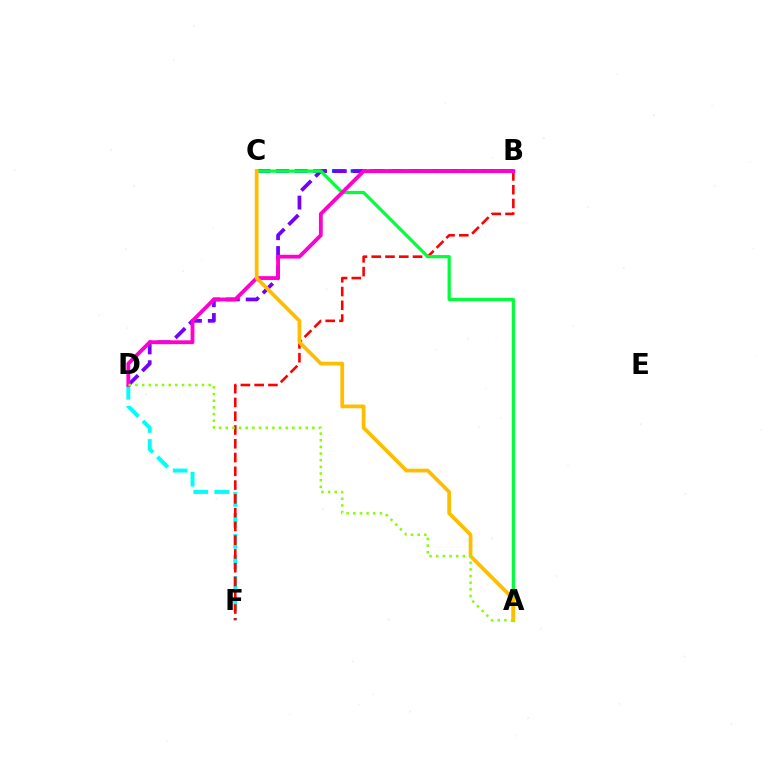{('B', 'C'): [{'color': '#004bff', 'line_style': 'dashed', 'thickness': 2.54}], ('D', 'F'): [{'color': '#00fff6', 'line_style': 'dashed', 'thickness': 2.85}], ('B', 'F'): [{'color': '#ff0000', 'line_style': 'dashed', 'thickness': 1.87}], ('B', 'D'): [{'color': '#7200ff', 'line_style': 'dashed', 'thickness': 2.69}, {'color': '#ff00cf', 'line_style': 'solid', 'thickness': 2.75}], ('A', 'C'): [{'color': '#00ff39', 'line_style': 'solid', 'thickness': 2.32}, {'color': '#ffbd00', 'line_style': 'solid', 'thickness': 2.69}], ('A', 'D'): [{'color': '#84ff00', 'line_style': 'dotted', 'thickness': 1.81}]}